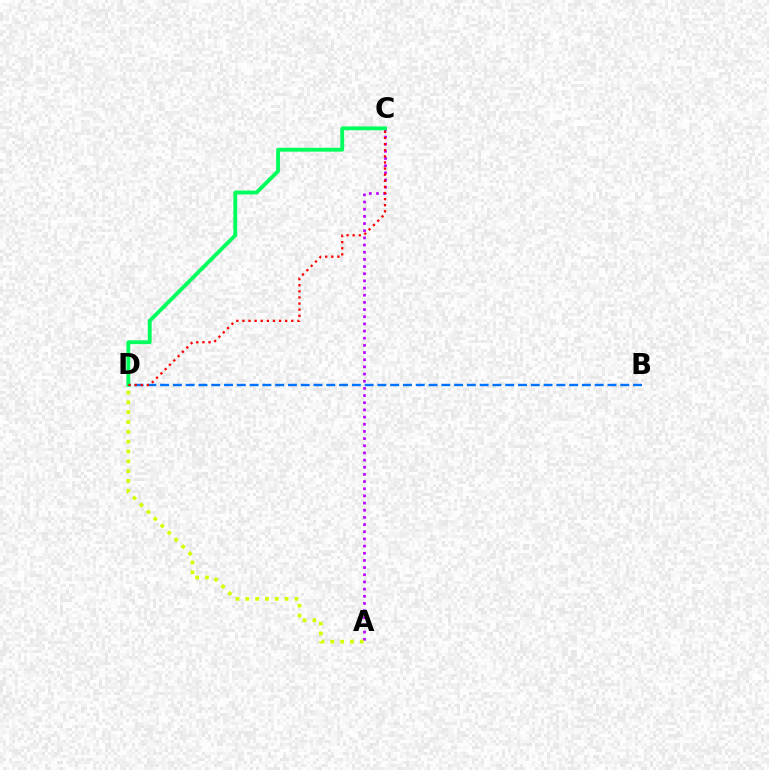{('A', 'C'): [{'color': '#b900ff', 'line_style': 'dotted', 'thickness': 1.95}], ('B', 'D'): [{'color': '#0074ff', 'line_style': 'dashed', 'thickness': 1.74}], ('C', 'D'): [{'color': '#00ff5c', 'line_style': 'solid', 'thickness': 2.77}, {'color': '#ff0000', 'line_style': 'dotted', 'thickness': 1.66}], ('A', 'D'): [{'color': '#d1ff00', 'line_style': 'dotted', 'thickness': 2.67}]}